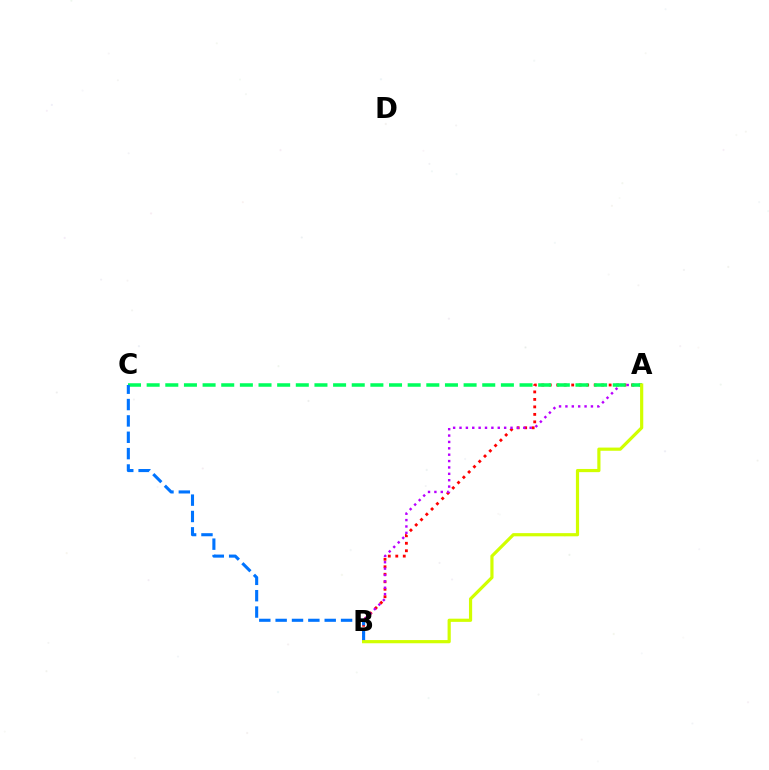{('A', 'B'): [{'color': '#ff0000', 'line_style': 'dotted', 'thickness': 2.03}, {'color': '#b900ff', 'line_style': 'dotted', 'thickness': 1.73}, {'color': '#d1ff00', 'line_style': 'solid', 'thickness': 2.29}], ('A', 'C'): [{'color': '#00ff5c', 'line_style': 'dashed', 'thickness': 2.53}], ('B', 'C'): [{'color': '#0074ff', 'line_style': 'dashed', 'thickness': 2.22}]}